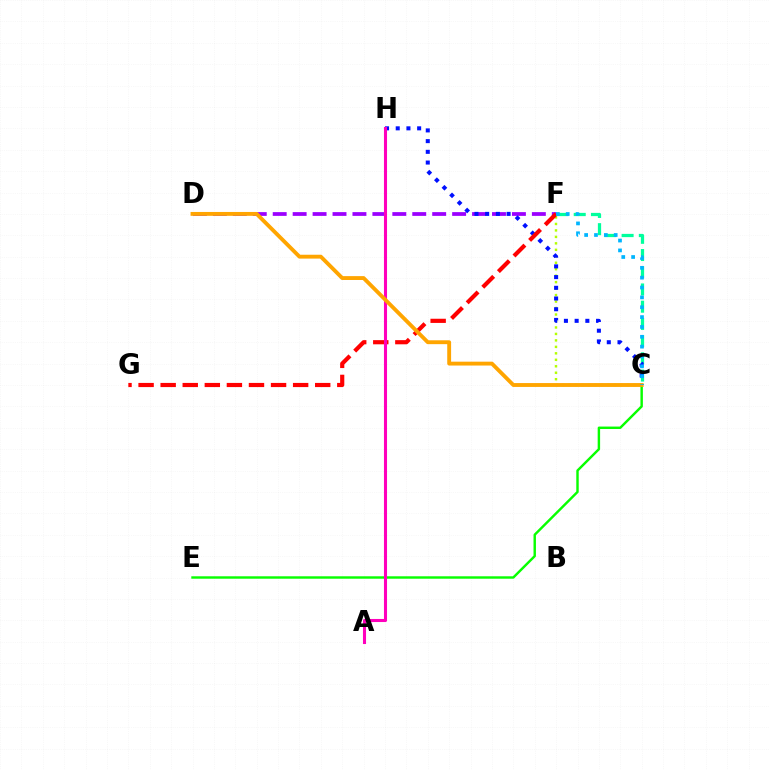{('C', 'F'): [{'color': '#00ff9d', 'line_style': 'dashed', 'thickness': 2.34}, {'color': '#b3ff00', 'line_style': 'dotted', 'thickness': 1.76}, {'color': '#00b5ff', 'line_style': 'dotted', 'thickness': 2.68}], ('D', 'F'): [{'color': '#9b00ff', 'line_style': 'dashed', 'thickness': 2.71}], ('C', 'E'): [{'color': '#08ff00', 'line_style': 'solid', 'thickness': 1.75}], ('C', 'H'): [{'color': '#0010ff', 'line_style': 'dotted', 'thickness': 2.91}], ('F', 'G'): [{'color': '#ff0000', 'line_style': 'dashed', 'thickness': 3.0}], ('A', 'H'): [{'color': '#ff00bd', 'line_style': 'solid', 'thickness': 2.21}], ('C', 'D'): [{'color': '#ffa500', 'line_style': 'solid', 'thickness': 2.78}]}